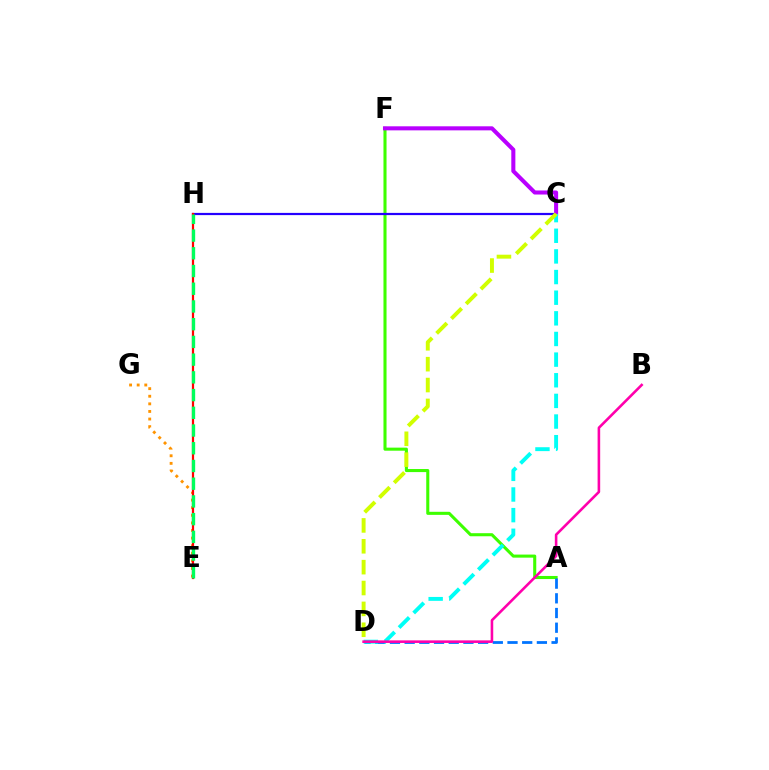{('A', 'F'): [{'color': '#3dff00', 'line_style': 'solid', 'thickness': 2.21}], ('E', 'G'): [{'color': '#ff9400', 'line_style': 'dotted', 'thickness': 2.06}], ('A', 'D'): [{'color': '#0074ff', 'line_style': 'dashed', 'thickness': 2.0}], ('C', 'H'): [{'color': '#2500ff', 'line_style': 'solid', 'thickness': 1.59}], ('C', 'F'): [{'color': '#b900ff', 'line_style': 'solid', 'thickness': 2.92}], ('C', 'D'): [{'color': '#00fff6', 'line_style': 'dashed', 'thickness': 2.8}, {'color': '#d1ff00', 'line_style': 'dashed', 'thickness': 2.84}], ('B', 'D'): [{'color': '#ff00ac', 'line_style': 'solid', 'thickness': 1.86}], ('E', 'H'): [{'color': '#ff0000', 'line_style': 'solid', 'thickness': 1.6}, {'color': '#00ff5c', 'line_style': 'dashed', 'thickness': 2.41}]}